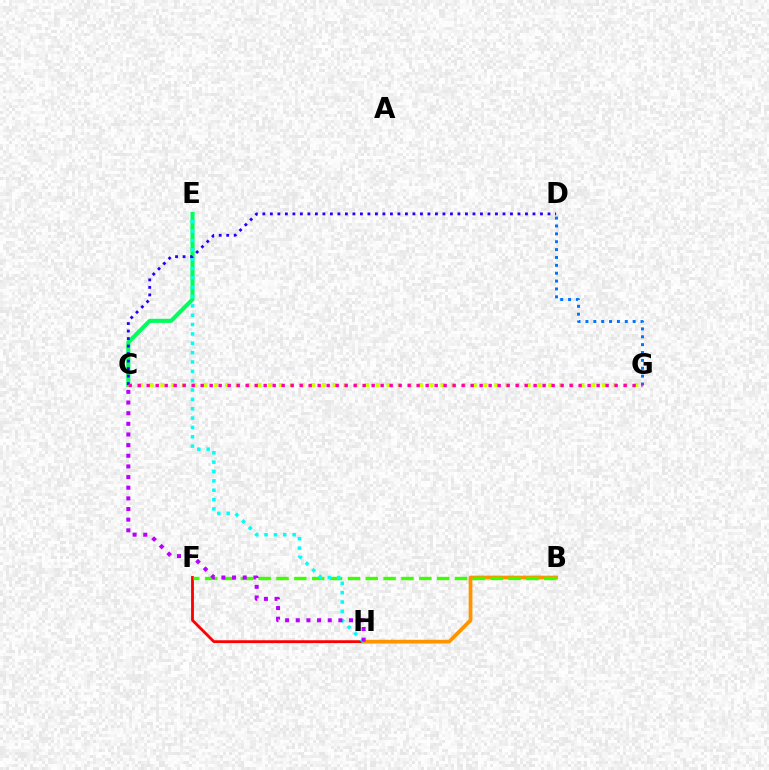{('F', 'H'): [{'color': '#ff0000', 'line_style': 'solid', 'thickness': 2.04}], ('B', 'H'): [{'color': '#ff9400', 'line_style': 'solid', 'thickness': 2.7}], ('B', 'F'): [{'color': '#3dff00', 'line_style': 'dashed', 'thickness': 2.42}], ('C', 'E'): [{'color': '#00ff5c', 'line_style': 'solid', 'thickness': 2.96}], ('E', 'H'): [{'color': '#00fff6', 'line_style': 'dotted', 'thickness': 2.54}], ('C', 'G'): [{'color': '#d1ff00', 'line_style': 'dotted', 'thickness': 2.93}, {'color': '#ff00ac', 'line_style': 'dotted', 'thickness': 2.44}], ('C', 'D'): [{'color': '#2500ff', 'line_style': 'dotted', 'thickness': 2.04}], ('D', 'G'): [{'color': '#0074ff', 'line_style': 'dotted', 'thickness': 2.14}], ('C', 'H'): [{'color': '#b900ff', 'line_style': 'dotted', 'thickness': 2.89}]}